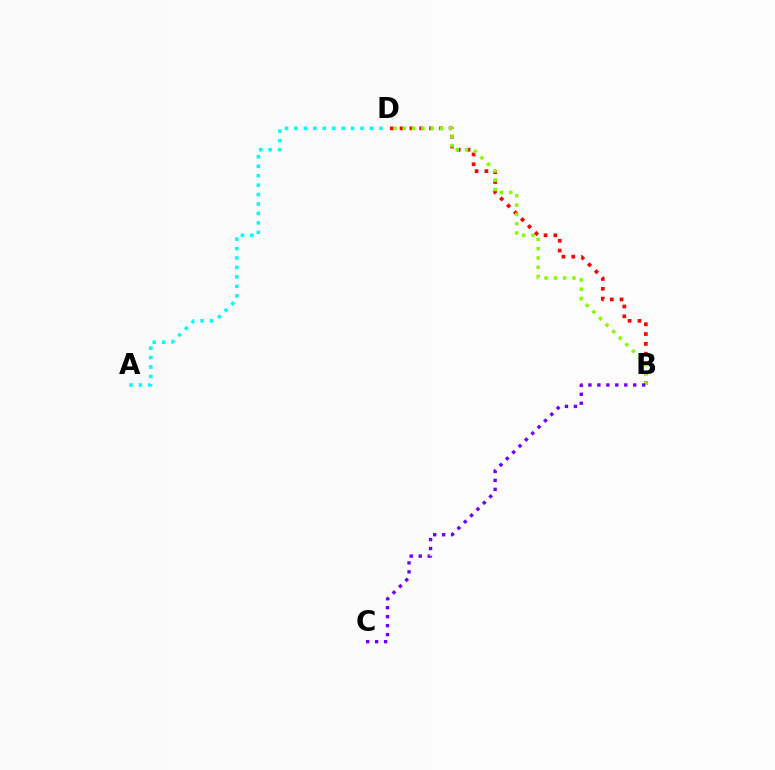{('A', 'D'): [{'color': '#00fff6', 'line_style': 'dotted', 'thickness': 2.56}], ('B', 'D'): [{'color': '#ff0000', 'line_style': 'dotted', 'thickness': 2.67}, {'color': '#84ff00', 'line_style': 'dotted', 'thickness': 2.53}], ('B', 'C'): [{'color': '#7200ff', 'line_style': 'dotted', 'thickness': 2.44}]}